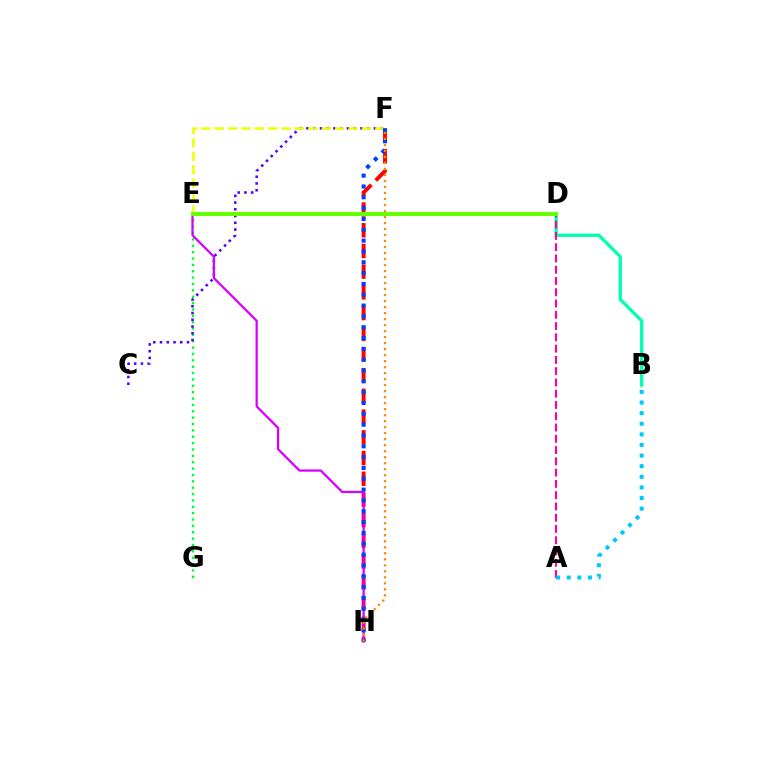{('E', 'G'): [{'color': '#00ff27', 'line_style': 'dotted', 'thickness': 1.73}], ('C', 'F'): [{'color': '#4f00ff', 'line_style': 'dotted', 'thickness': 1.83}], ('E', 'F'): [{'color': '#eeff00', 'line_style': 'dashed', 'thickness': 1.82}], ('F', 'H'): [{'color': '#ff0000', 'line_style': 'dashed', 'thickness': 2.81}, {'color': '#003fff', 'line_style': 'dotted', 'thickness': 2.94}, {'color': '#ff8800', 'line_style': 'dotted', 'thickness': 1.63}], ('B', 'D'): [{'color': '#00ffaf', 'line_style': 'solid', 'thickness': 2.38}], ('E', 'H'): [{'color': '#d600ff', 'line_style': 'solid', 'thickness': 1.62}], ('A', 'D'): [{'color': '#ff00a0', 'line_style': 'dashed', 'thickness': 1.53}], ('A', 'B'): [{'color': '#00c7ff', 'line_style': 'dotted', 'thickness': 2.88}], ('D', 'E'): [{'color': '#66ff00', 'line_style': 'solid', 'thickness': 2.92}]}